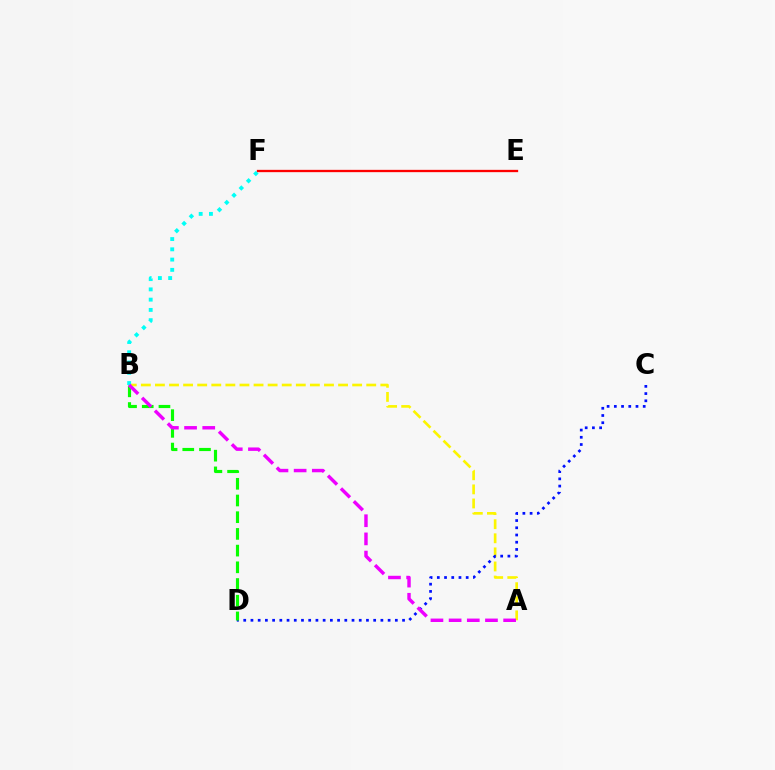{('A', 'B'): [{'color': '#fcf500', 'line_style': 'dashed', 'thickness': 1.91}, {'color': '#ee00ff', 'line_style': 'dashed', 'thickness': 2.47}], ('B', 'F'): [{'color': '#00fff6', 'line_style': 'dotted', 'thickness': 2.79}], ('C', 'D'): [{'color': '#0010ff', 'line_style': 'dotted', 'thickness': 1.96}], ('B', 'D'): [{'color': '#08ff00', 'line_style': 'dashed', 'thickness': 2.27}], ('E', 'F'): [{'color': '#ff0000', 'line_style': 'solid', 'thickness': 1.66}]}